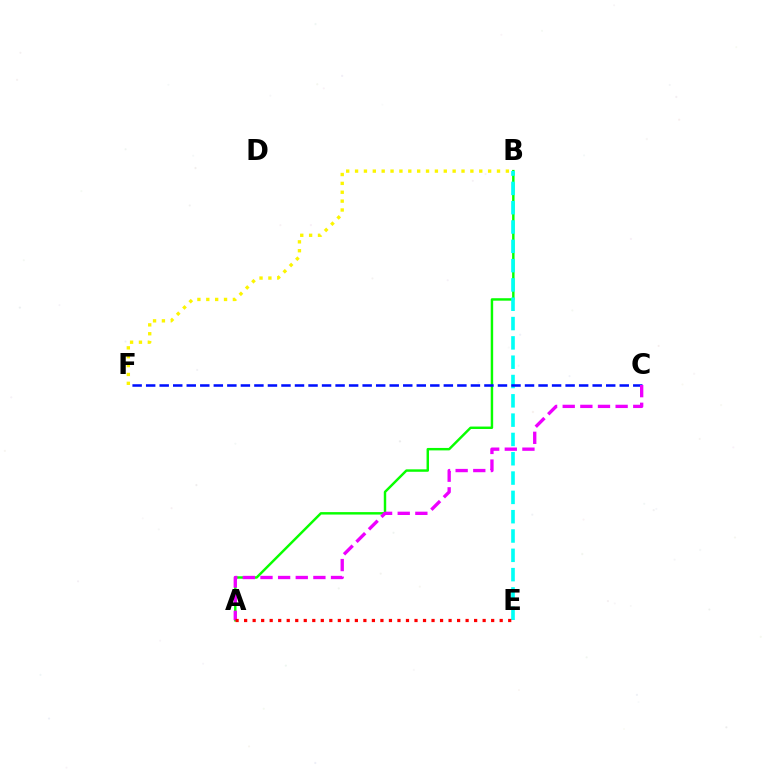{('B', 'F'): [{'color': '#fcf500', 'line_style': 'dotted', 'thickness': 2.41}], ('A', 'B'): [{'color': '#08ff00', 'line_style': 'solid', 'thickness': 1.76}], ('B', 'E'): [{'color': '#00fff6', 'line_style': 'dashed', 'thickness': 2.62}], ('C', 'F'): [{'color': '#0010ff', 'line_style': 'dashed', 'thickness': 1.84}], ('A', 'C'): [{'color': '#ee00ff', 'line_style': 'dashed', 'thickness': 2.4}], ('A', 'E'): [{'color': '#ff0000', 'line_style': 'dotted', 'thickness': 2.31}]}